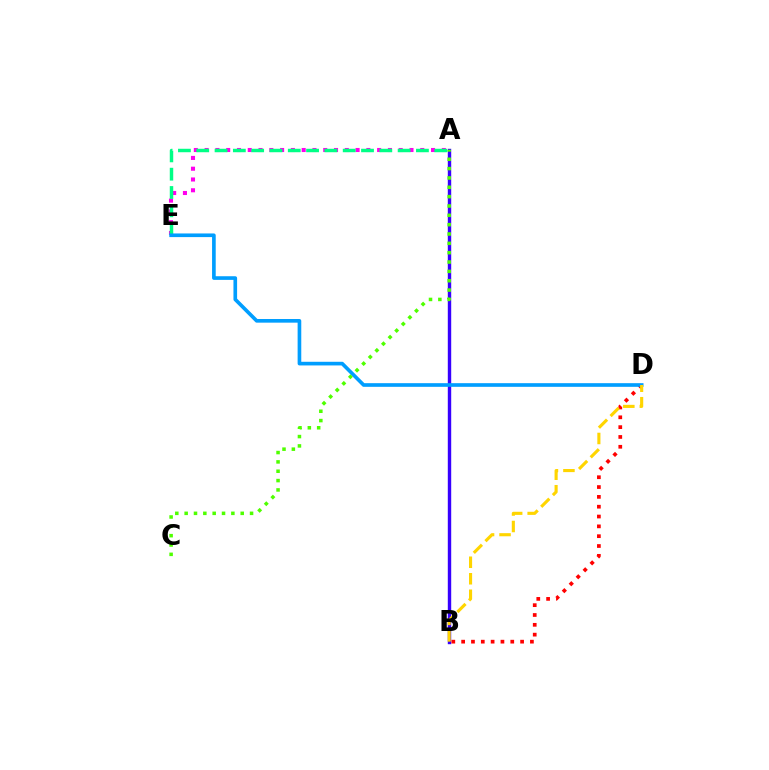{('A', 'B'): [{'color': '#3700ff', 'line_style': 'solid', 'thickness': 2.45}], ('B', 'D'): [{'color': '#ff0000', 'line_style': 'dotted', 'thickness': 2.67}, {'color': '#ffd500', 'line_style': 'dashed', 'thickness': 2.24}], ('A', 'E'): [{'color': '#ff00ed', 'line_style': 'dotted', 'thickness': 2.93}, {'color': '#00ff86', 'line_style': 'dashed', 'thickness': 2.49}], ('D', 'E'): [{'color': '#009eff', 'line_style': 'solid', 'thickness': 2.63}], ('A', 'C'): [{'color': '#4fff00', 'line_style': 'dotted', 'thickness': 2.54}]}